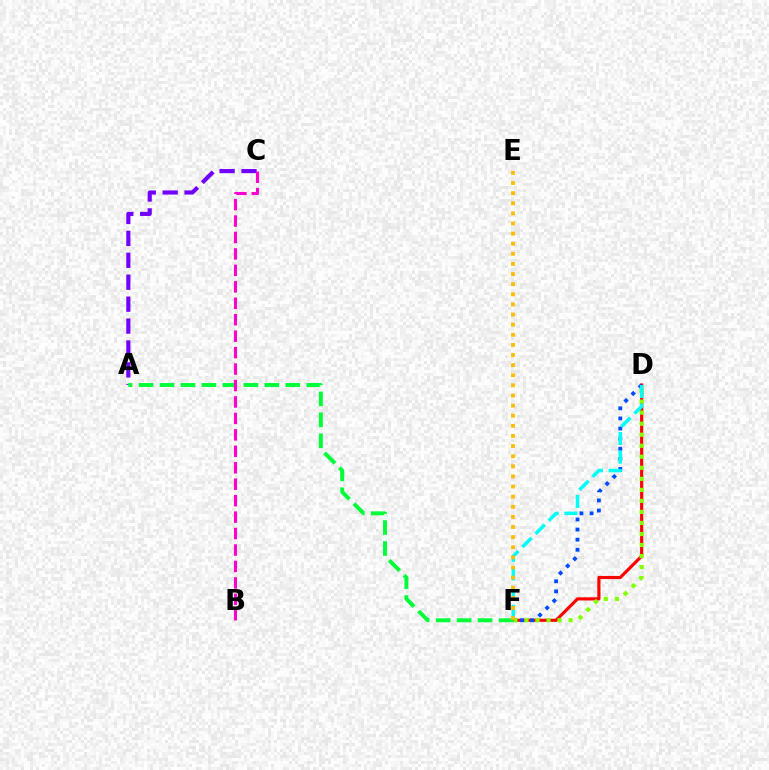{('D', 'F'): [{'color': '#ff0000', 'line_style': 'solid', 'thickness': 2.27}, {'color': '#004bff', 'line_style': 'dotted', 'thickness': 2.74}, {'color': '#84ff00', 'line_style': 'dotted', 'thickness': 3.0}, {'color': '#00fff6', 'line_style': 'dashed', 'thickness': 2.53}], ('A', 'C'): [{'color': '#7200ff', 'line_style': 'dashed', 'thickness': 2.98}], ('A', 'F'): [{'color': '#00ff39', 'line_style': 'dashed', 'thickness': 2.85}], ('E', 'F'): [{'color': '#ffbd00', 'line_style': 'dotted', 'thickness': 2.75}], ('B', 'C'): [{'color': '#ff00cf', 'line_style': 'dashed', 'thickness': 2.23}]}